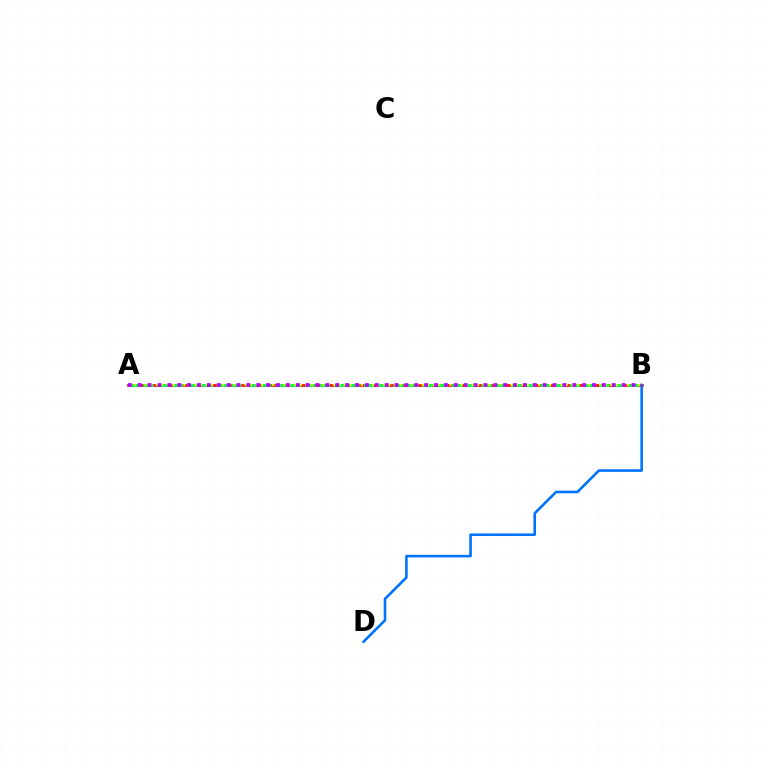{('A', 'B'): [{'color': '#ff0000', 'line_style': 'solid', 'thickness': 1.9}, {'color': '#00ff5c', 'line_style': 'dashed', 'thickness': 2.0}, {'color': '#d1ff00', 'line_style': 'dotted', 'thickness': 1.51}, {'color': '#b900ff', 'line_style': 'dotted', 'thickness': 2.68}], ('B', 'D'): [{'color': '#0074ff', 'line_style': 'solid', 'thickness': 1.88}]}